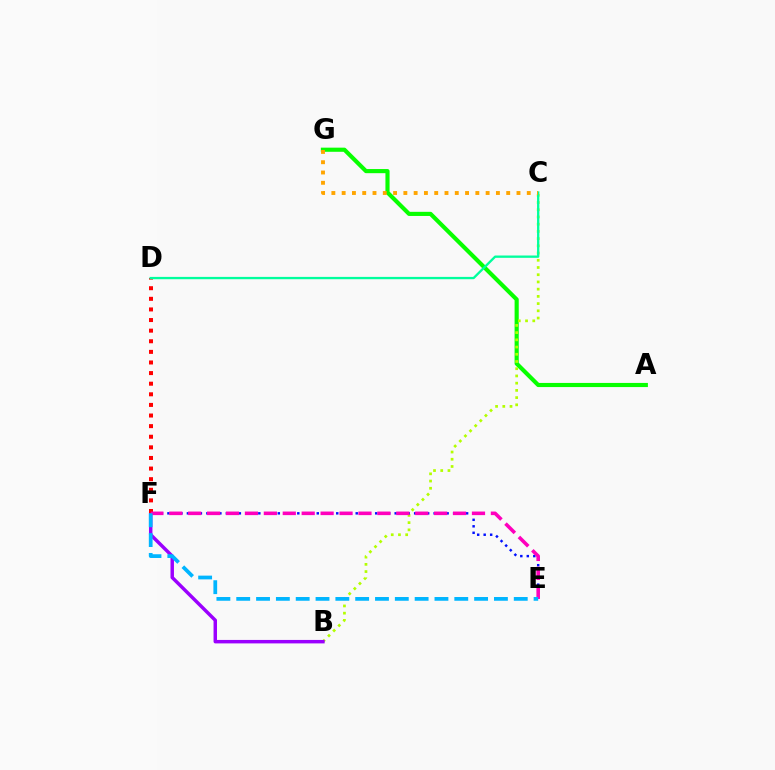{('A', 'G'): [{'color': '#08ff00', 'line_style': 'solid', 'thickness': 2.98}], ('B', 'C'): [{'color': '#b3ff00', 'line_style': 'dotted', 'thickness': 1.96}], ('E', 'F'): [{'color': '#0010ff', 'line_style': 'dotted', 'thickness': 1.76}, {'color': '#ff00bd', 'line_style': 'dashed', 'thickness': 2.57}, {'color': '#00b5ff', 'line_style': 'dashed', 'thickness': 2.69}], ('B', 'F'): [{'color': '#9b00ff', 'line_style': 'solid', 'thickness': 2.49}], ('D', 'F'): [{'color': '#ff0000', 'line_style': 'dotted', 'thickness': 2.88}], ('C', 'D'): [{'color': '#00ff9d', 'line_style': 'solid', 'thickness': 1.67}], ('C', 'G'): [{'color': '#ffa500', 'line_style': 'dotted', 'thickness': 2.79}]}